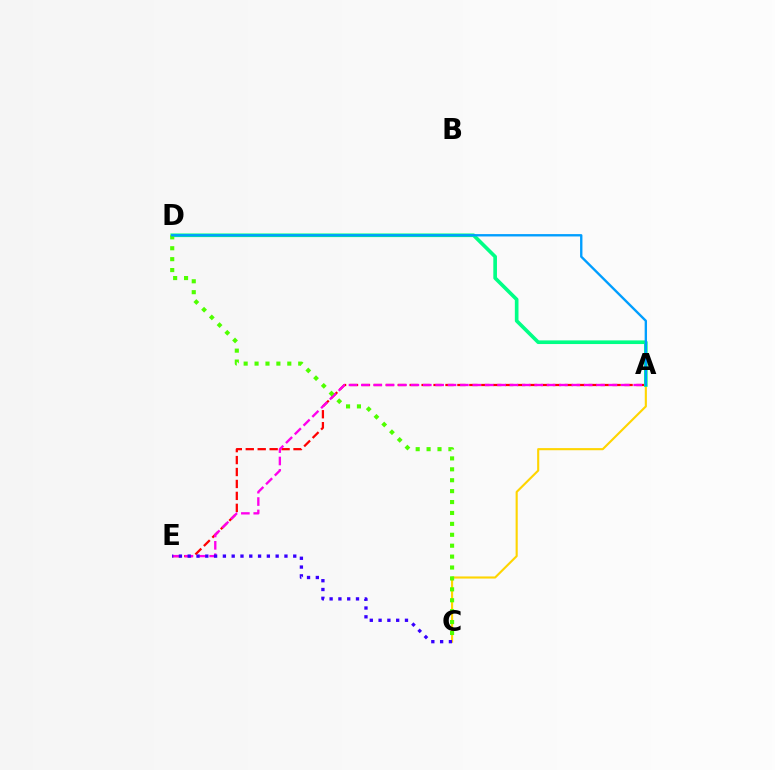{('A', 'E'): [{'color': '#ff0000', 'line_style': 'dashed', 'thickness': 1.62}, {'color': '#ff00ed', 'line_style': 'dashed', 'thickness': 1.68}], ('A', 'C'): [{'color': '#ffd500', 'line_style': 'solid', 'thickness': 1.53}], ('A', 'D'): [{'color': '#00ff86', 'line_style': 'solid', 'thickness': 2.62}, {'color': '#009eff', 'line_style': 'solid', 'thickness': 1.7}], ('C', 'E'): [{'color': '#3700ff', 'line_style': 'dotted', 'thickness': 2.39}], ('C', 'D'): [{'color': '#4fff00', 'line_style': 'dotted', 'thickness': 2.96}]}